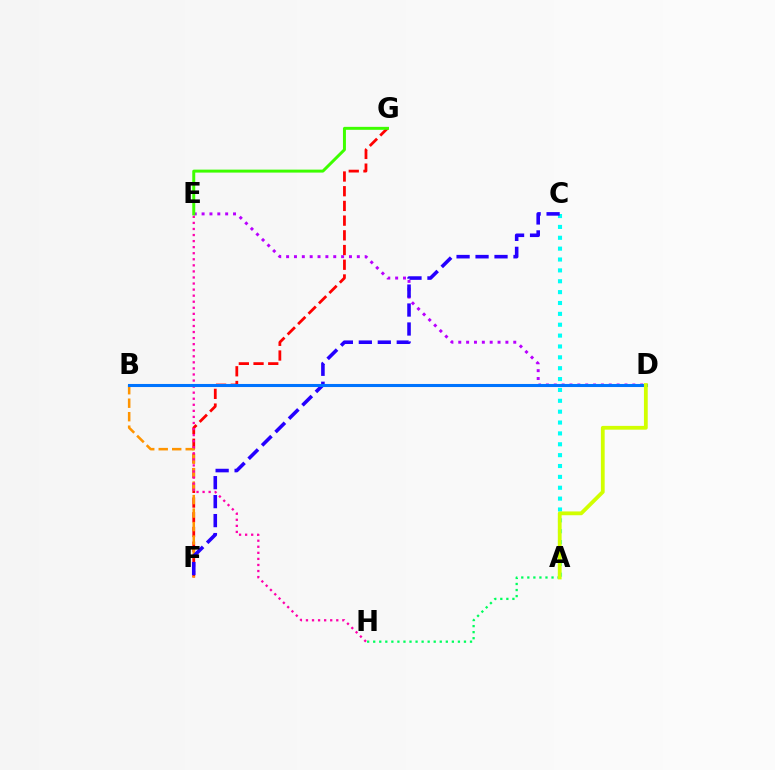{('F', 'G'): [{'color': '#ff0000', 'line_style': 'dashed', 'thickness': 2.0}], ('D', 'E'): [{'color': '#b900ff', 'line_style': 'dotted', 'thickness': 2.13}], ('B', 'F'): [{'color': '#ff9400', 'line_style': 'dashed', 'thickness': 1.83}], ('E', 'H'): [{'color': '#ff00ac', 'line_style': 'dotted', 'thickness': 1.65}], ('A', 'C'): [{'color': '#00fff6', 'line_style': 'dotted', 'thickness': 2.95}], ('C', 'F'): [{'color': '#2500ff', 'line_style': 'dashed', 'thickness': 2.58}], ('A', 'H'): [{'color': '#00ff5c', 'line_style': 'dotted', 'thickness': 1.64}], ('B', 'D'): [{'color': '#0074ff', 'line_style': 'solid', 'thickness': 2.21}], ('A', 'D'): [{'color': '#d1ff00', 'line_style': 'solid', 'thickness': 2.73}], ('E', 'G'): [{'color': '#3dff00', 'line_style': 'solid', 'thickness': 2.14}]}